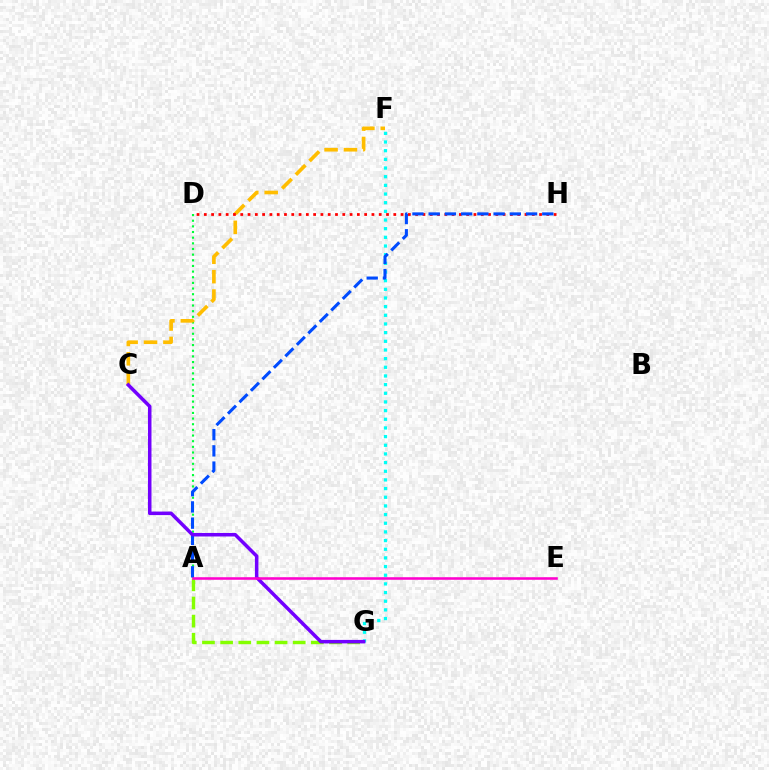{('A', 'G'): [{'color': '#84ff00', 'line_style': 'dashed', 'thickness': 2.47}], ('A', 'D'): [{'color': '#00ff39', 'line_style': 'dotted', 'thickness': 1.54}], ('C', 'F'): [{'color': '#ffbd00', 'line_style': 'dashed', 'thickness': 2.64}], ('D', 'H'): [{'color': '#ff0000', 'line_style': 'dotted', 'thickness': 1.98}], ('F', 'G'): [{'color': '#00fff6', 'line_style': 'dotted', 'thickness': 2.35}], ('A', 'H'): [{'color': '#004bff', 'line_style': 'dashed', 'thickness': 2.2}], ('C', 'G'): [{'color': '#7200ff', 'line_style': 'solid', 'thickness': 2.53}], ('A', 'E'): [{'color': '#ff00cf', 'line_style': 'solid', 'thickness': 1.84}]}